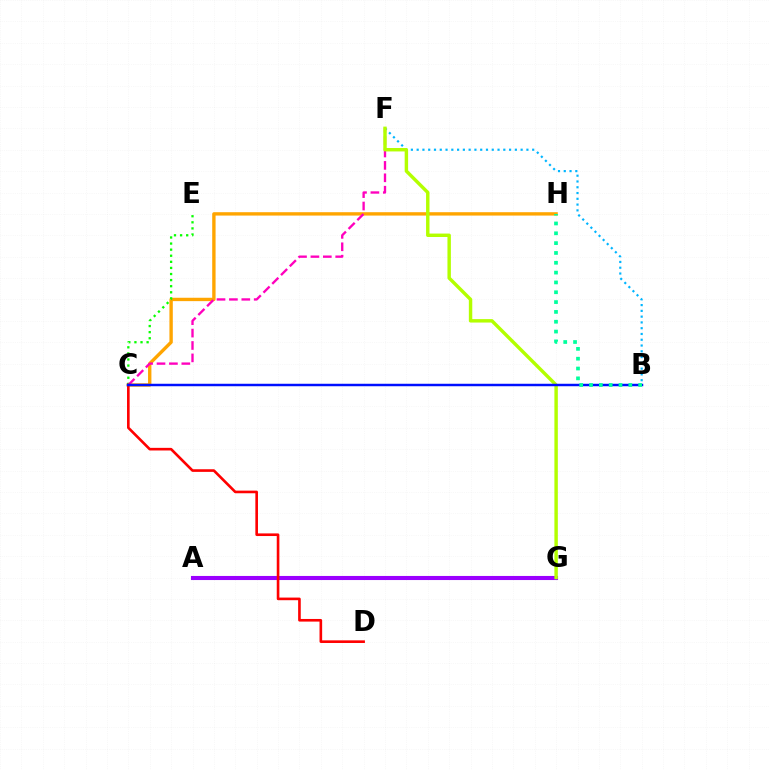{('B', 'F'): [{'color': '#00b5ff', 'line_style': 'dotted', 'thickness': 1.57}], ('C', 'H'): [{'color': '#ffa500', 'line_style': 'solid', 'thickness': 2.43}], ('A', 'G'): [{'color': '#9b00ff', 'line_style': 'solid', 'thickness': 2.94}], ('C', 'E'): [{'color': '#08ff00', 'line_style': 'dotted', 'thickness': 1.65}], ('C', 'F'): [{'color': '#ff00bd', 'line_style': 'dashed', 'thickness': 1.68}], ('F', 'G'): [{'color': '#b3ff00', 'line_style': 'solid', 'thickness': 2.47}], ('C', 'D'): [{'color': '#ff0000', 'line_style': 'solid', 'thickness': 1.89}], ('B', 'C'): [{'color': '#0010ff', 'line_style': 'solid', 'thickness': 1.78}], ('B', 'H'): [{'color': '#00ff9d', 'line_style': 'dotted', 'thickness': 2.67}]}